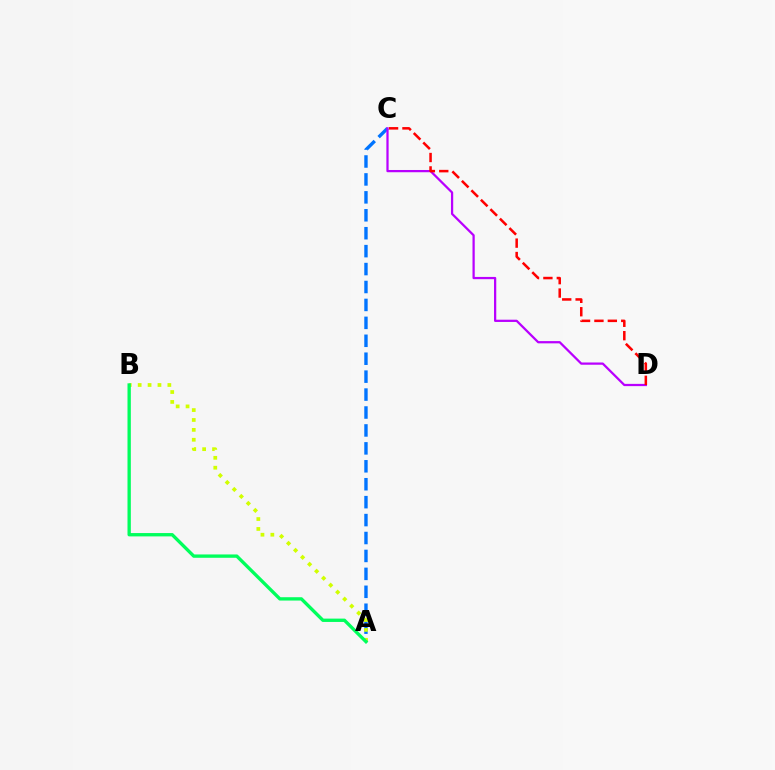{('A', 'C'): [{'color': '#0074ff', 'line_style': 'dashed', 'thickness': 2.44}], ('A', 'B'): [{'color': '#d1ff00', 'line_style': 'dotted', 'thickness': 2.69}, {'color': '#00ff5c', 'line_style': 'solid', 'thickness': 2.4}], ('C', 'D'): [{'color': '#b900ff', 'line_style': 'solid', 'thickness': 1.62}, {'color': '#ff0000', 'line_style': 'dashed', 'thickness': 1.82}]}